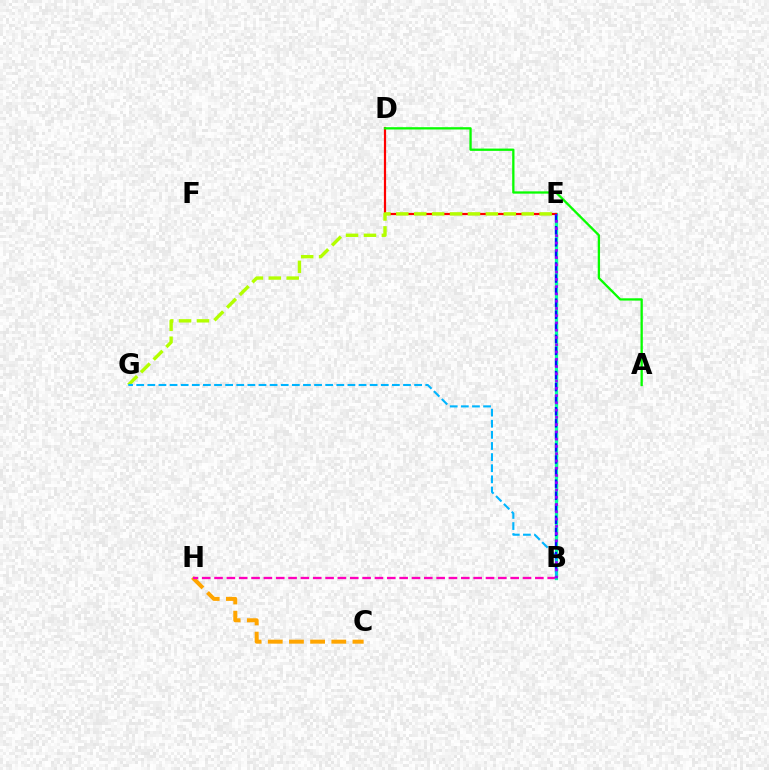{('C', 'H'): [{'color': '#ffa500', 'line_style': 'dashed', 'thickness': 2.88}], ('B', 'H'): [{'color': '#ff00bd', 'line_style': 'dashed', 'thickness': 1.68}], ('B', 'E'): [{'color': '#00ff9d', 'line_style': 'solid', 'thickness': 2.38}, {'color': '#0010ff', 'line_style': 'dashed', 'thickness': 1.64}, {'color': '#9b00ff', 'line_style': 'dotted', 'thickness': 1.97}], ('D', 'E'): [{'color': '#ff0000', 'line_style': 'solid', 'thickness': 1.59}], ('E', 'G'): [{'color': '#b3ff00', 'line_style': 'dashed', 'thickness': 2.43}], ('B', 'G'): [{'color': '#00b5ff', 'line_style': 'dashed', 'thickness': 1.51}], ('A', 'D'): [{'color': '#08ff00', 'line_style': 'solid', 'thickness': 1.66}]}